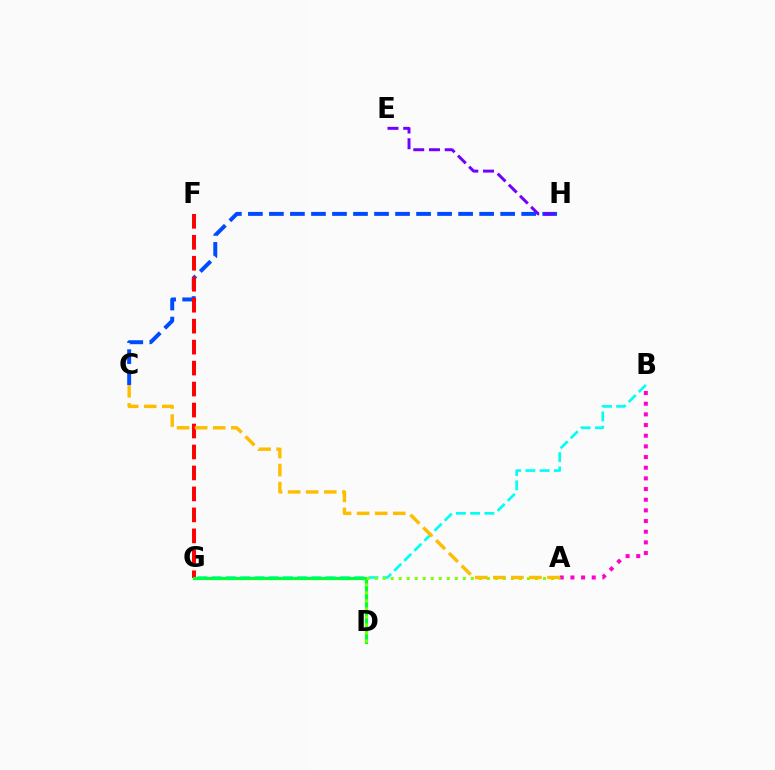{('A', 'B'): [{'color': '#ff00cf', 'line_style': 'dotted', 'thickness': 2.9}], ('C', 'H'): [{'color': '#004bff', 'line_style': 'dashed', 'thickness': 2.86}], ('B', 'G'): [{'color': '#00fff6', 'line_style': 'dashed', 'thickness': 1.93}], ('F', 'G'): [{'color': '#ff0000', 'line_style': 'dashed', 'thickness': 2.85}], ('D', 'G'): [{'color': '#00ff39', 'line_style': 'solid', 'thickness': 2.29}], ('A', 'D'): [{'color': '#84ff00', 'line_style': 'dotted', 'thickness': 2.18}], ('A', 'C'): [{'color': '#ffbd00', 'line_style': 'dashed', 'thickness': 2.46}], ('E', 'H'): [{'color': '#7200ff', 'line_style': 'dashed', 'thickness': 2.14}]}